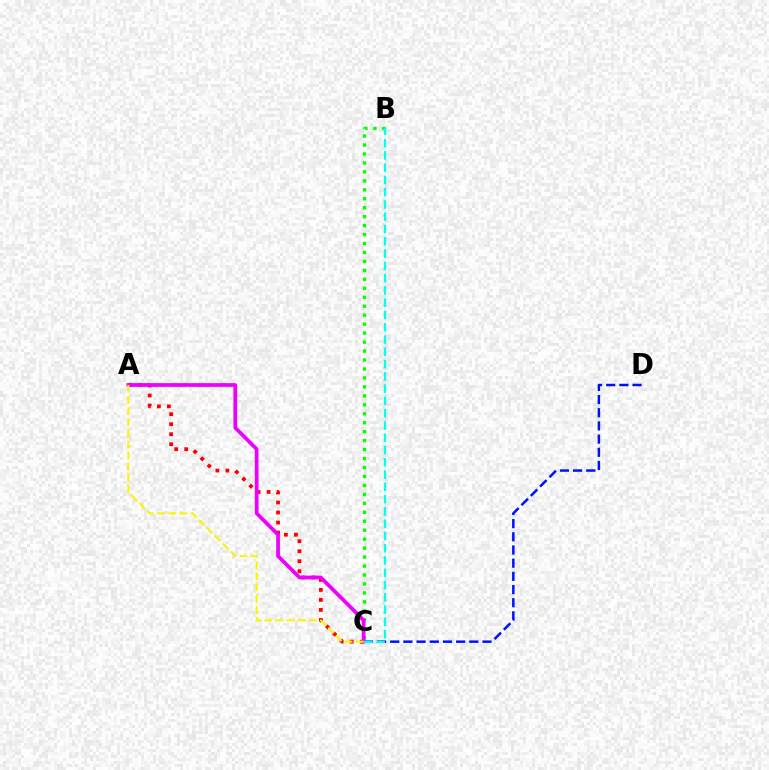{('C', 'D'): [{'color': '#0010ff', 'line_style': 'dashed', 'thickness': 1.79}], ('B', 'C'): [{'color': '#08ff00', 'line_style': 'dotted', 'thickness': 2.43}, {'color': '#00fff6', 'line_style': 'dashed', 'thickness': 1.67}], ('A', 'C'): [{'color': '#ff0000', 'line_style': 'dotted', 'thickness': 2.72}, {'color': '#ee00ff', 'line_style': 'solid', 'thickness': 2.69}, {'color': '#fcf500', 'line_style': 'dashed', 'thickness': 1.51}]}